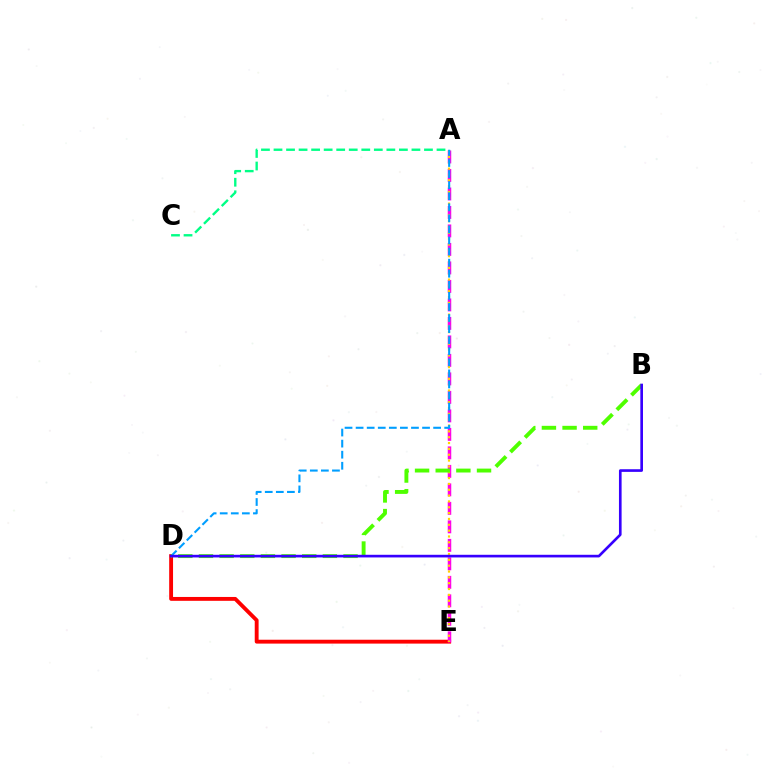{('D', 'E'): [{'color': '#ff0000', 'line_style': 'solid', 'thickness': 2.78}], ('A', 'E'): [{'color': '#ff00ed', 'line_style': 'dashed', 'thickness': 2.51}, {'color': '#ffd500', 'line_style': 'dotted', 'thickness': 1.59}], ('A', 'C'): [{'color': '#00ff86', 'line_style': 'dashed', 'thickness': 1.7}], ('A', 'D'): [{'color': '#009eff', 'line_style': 'dashed', 'thickness': 1.5}], ('B', 'D'): [{'color': '#4fff00', 'line_style': 'dashed', 'thickness': 2.81}, {'color': '#3700ff', 'line_style': 'solid', 'thickness': 1.91}]}